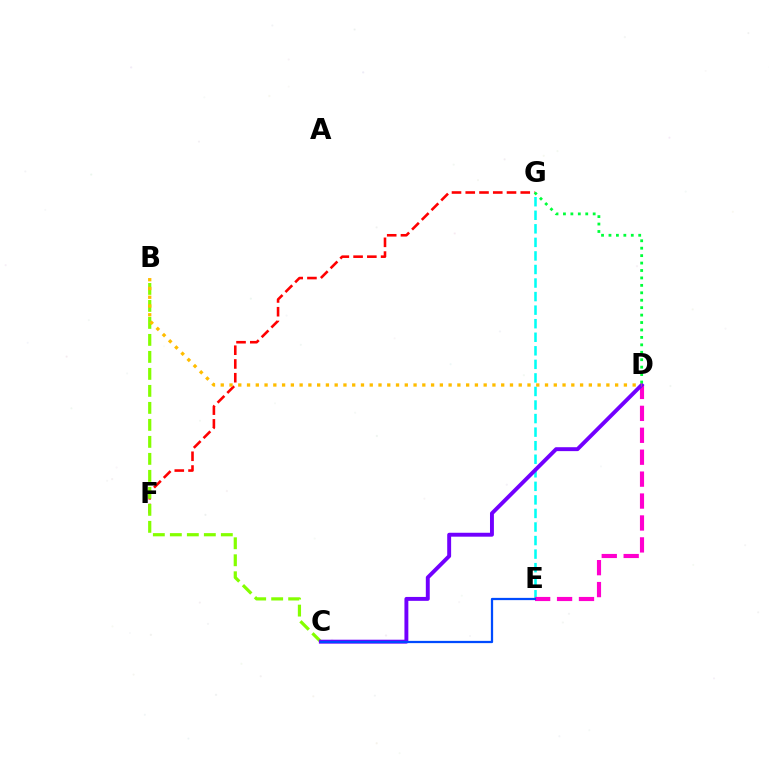{('E', 'G'): [{'color': '#00fff6', 'line_style': 'dashed', 'thickness': 1.84}], ('D', 'E'): [{'color': '#ff00cf', 'line_style': 'dashed', 'thickness': 2.98}], ('F', 'G'): [{'color': '#ff0000', 'line_style': 'dashed', 'thickness': 1.87}], ('B', 'C'): [{'color': '#84ff00', 'line_style': 'dashed', 'thickness': 2.31}], ('C', 'D'): [{'color': '#7200ff', 'line_style': 'solid', 'thickness': 2.82}], ('C', 'E'): [{'color': '#004bff', 'line_style': 'solid', 'thickness': 1.62}], ('D', 'G'): [{'color': '#00ff39', 'line_style': 'dotted', 'thickness': 2.02}], ('B', 'D'): [{'color': '#ffbd00', 'line_style': 'dotted', 'thickness': 2.38}]}